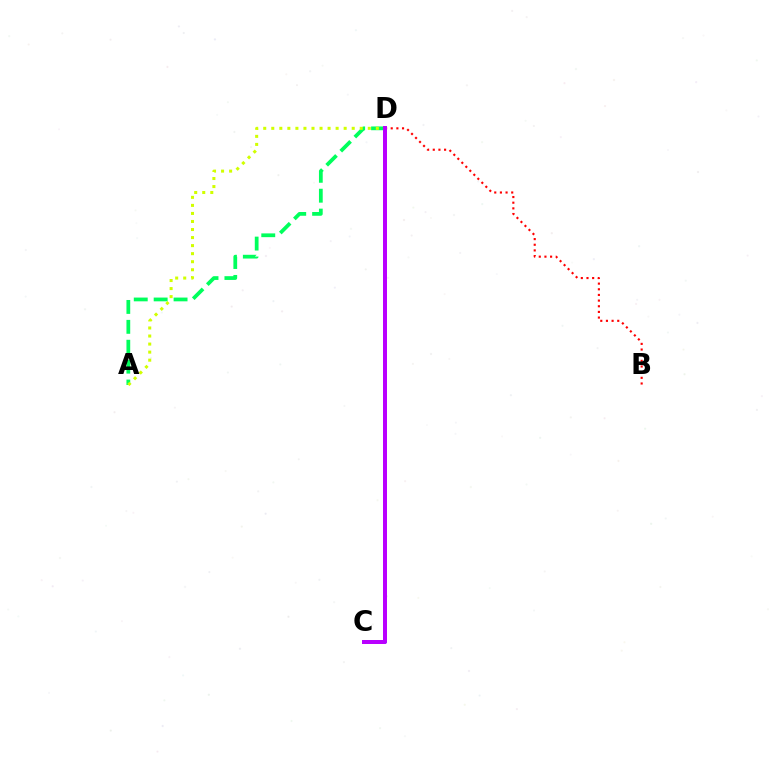{('A', 'D'): [{'color': '#00ff5c', 'line_style': 'dashed', 'thickness': 2.7}, {'color': '#d1ff00', 'line_style': 'dotted', 'thickness': 2.19}], ('C', 'D'): [{'color': '#0074ff', 'line_style': 'dashed', 'thickness': 2.53}, {'color': '#b900ff', 'line_style': 'solid', 'thickness': 2.88}], ('B', 'D'): [{'color': '#ff0000', 'line_style': 'dotted', 'thickness': 1.54}]}